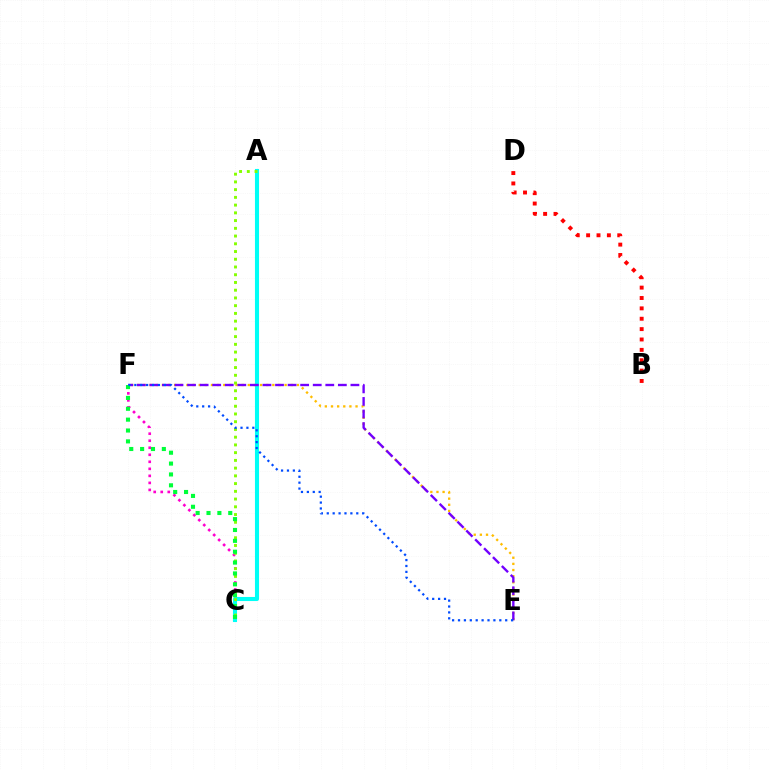{('C', 'F'): [{'color': '#ff00cf', 'line_style': 'dotted', 'thickness': 1.91}, {'color': '#00ff39', 'line_style': 'dotted', 'thickness': 2.95}], ('A', 'C'): [{'color': '#00fff6', 'line_style': 'solid', 'thickness': 2.94}, {'color': '#84ff00', 'line_style': 'dotted', 'thickness': 2.1}], ('E', 'F'): [{'color': '#ffbd00', 'line_style': 'dotted', 'thickness': 1.67}, {'color': '#7200ff', 'line_style': 'dashed', 'thickness': 1.71}, {'color': '#004bff', 'line_style': 'dotted', 'thickness': 1.6}], ('B', 'D'): [{'color': '#ff0000', 'line_style': 'dotted', 'thickness': 2.82}]}